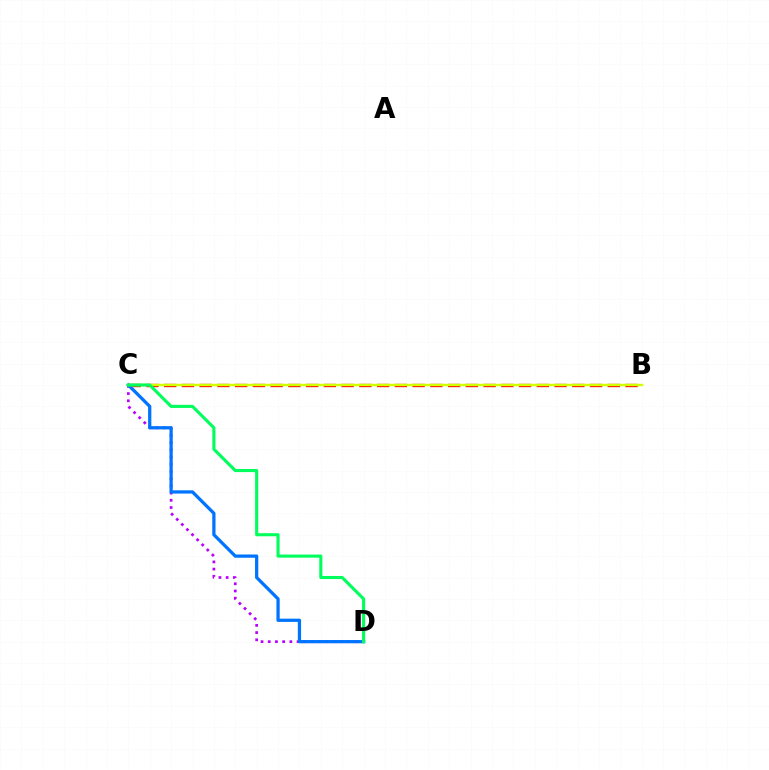{('B', 'C'): [{'color': '#ff0000', 'line_style': 'dashed', 'thickness': 2.41}, {'color': '#d1ff00', 'line_style': 'solid', 'thickness': 1.75}], ('C', 'D'): [{'color': '#b900ff', 'line_style': 'dotted', 'thickness': 1.96}, {'color': '#0074ff', 'line_style': 'solid', 'thickness': 2.34}, {'color': '#00ff5c', 'line_style': 'solid', 'thickness': 2.23}]}